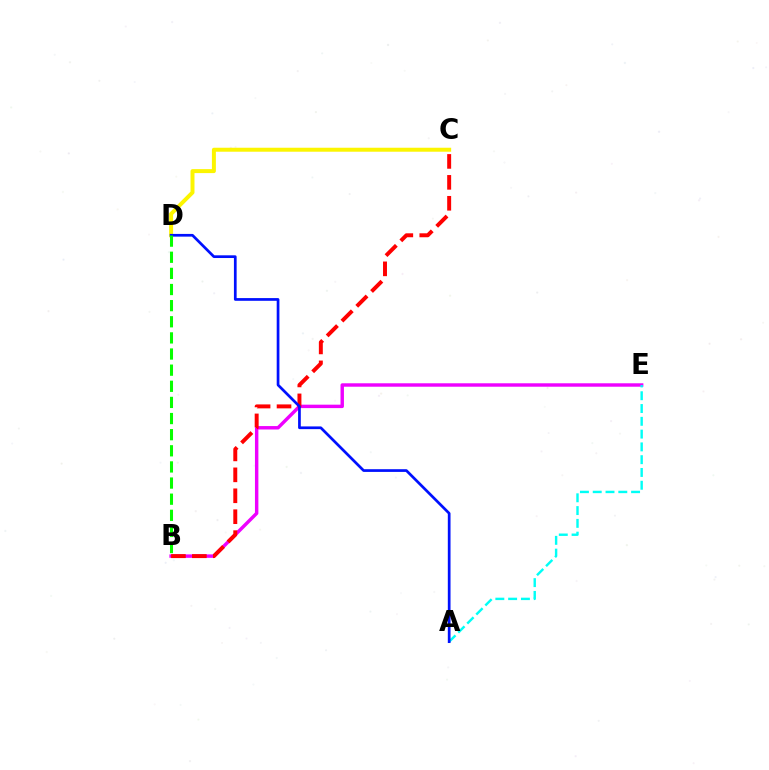{('C', 'D'): [{'color': '#fcf500', 'line_style': 'solid', 'thickness': 2.86}], ('B', 'E'): [{'color': '#ee00ff', 'line_style': 'solid', 'thickness': 2.47}], ('B', 'C'): [{'color': '#ff0000', 'line_style': 'dashed', 'thickness': 2.84}], ('A', 'E'): [{'color': '#00fff6', 'line_style': 'dashed', 'thickness': 1.74}], ('A', 'D'): [{'color': '#0010ff', 'line_style': 'solid', 'thickness': 1.95}], ('B', 'D'): [{'color': '#08ff00', 'line_style': 'dashed', 'thickness': 2.19}]}